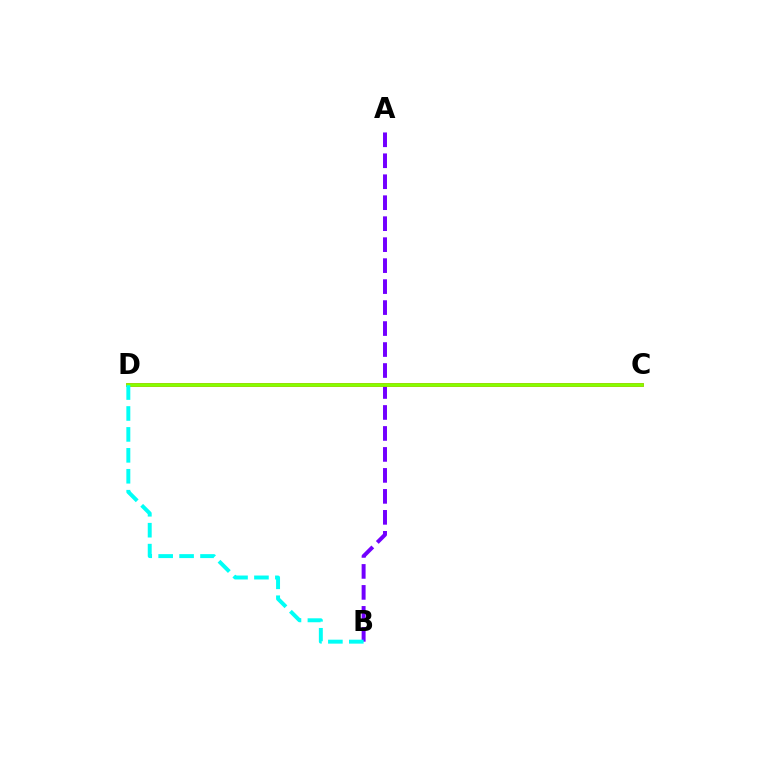{('A', 'B'): [{'color': '#7200ff', 'line_style': 'dashed', 'thickness': 2.85}], ('C', 'D'): [{'color': '#ff0000', 'line_style': 'solid', 'thickness': 2.56}, {'color': '#84ff00', 'line_style': 'solid', 'thickness': 2.65}], ('B', 'D'): [{'color': '#00fff6', 'line_style': 'dashed', 'thickness': 2.84}]}